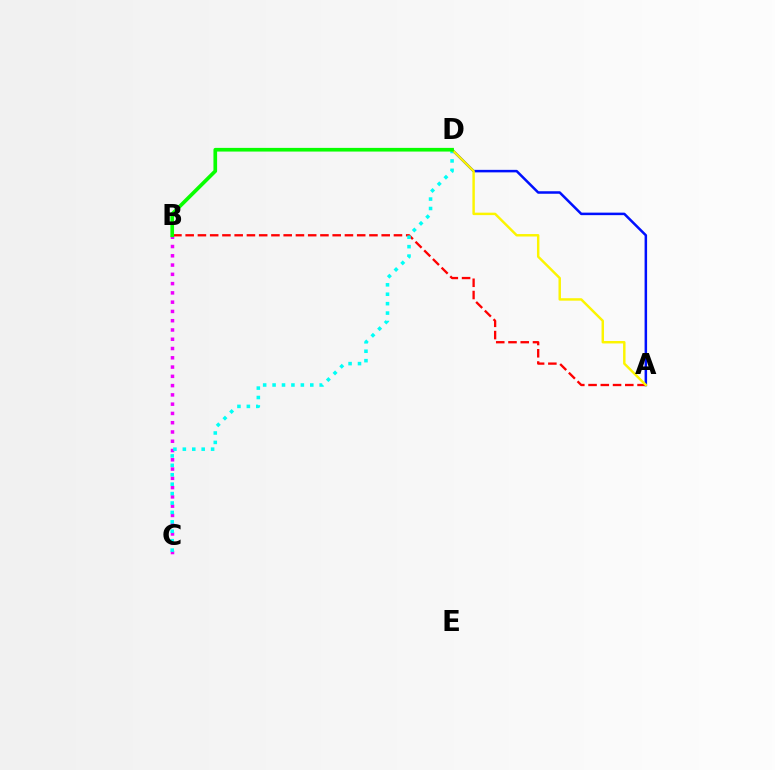{('B', 'C'): [{'color': '#ee00ff', 'line_style': 'dotted', 'thickness': 2.52}], ('A', 'B'): [{'color': '#ff0000', 'line_style': 'dashed', 'thickness': 1.66}], ('C', 'D'): [{'color': '#00fff6', 'line_style': 'dotted', 'thickness': 2.56}], ('A', 'D'): [{'color': '#0010ff', 'line_style': 'solid', 'thickness': 1.81}, {'color': '#fcf500', 'line_style': 'solid', 'thickness': 1.76}], ('B', 'D'): [{'color': '#08ff00', 'line_style': 'solid', 'thickness': 2.64}]}